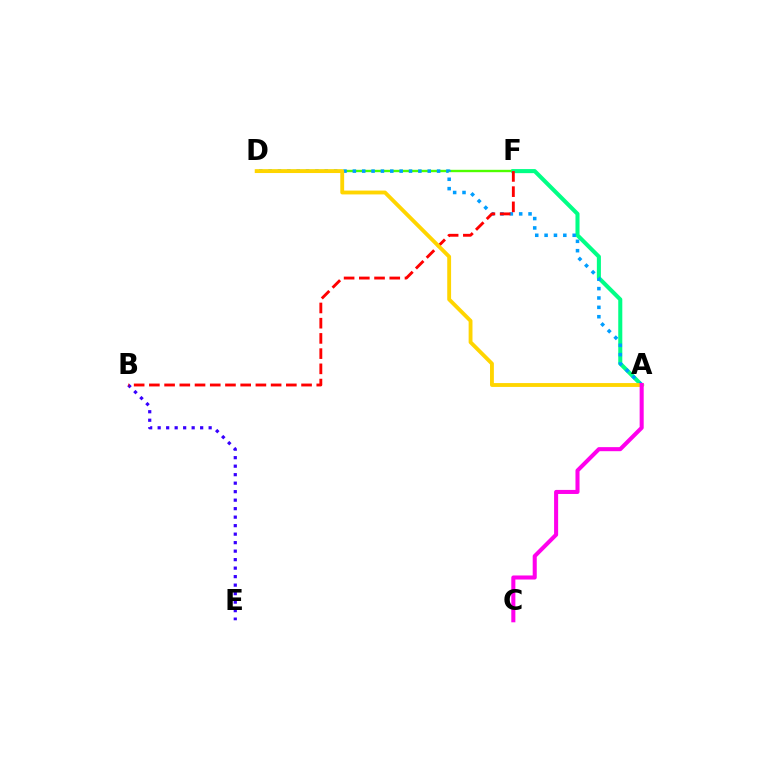{('D', 'F'): [{'color': '#4fff00', 'line_style': 'solid', 'thickness': 1.71}], ('A', 'F'): [{'color': '#00ff86', 'line_style': 'solid', 'thickness': 2.92}], ('B', 'E'): [{'color': '#3700ff', 'line_style': 'dotted', 'thickness': 2.31}], ('A', 'D'): [{'color': '#009eff', 'line_style': 'dotted', 'thickness': 2.54}, {'color': '#ffd500', 'line_style': 'solid', 'thickness': 2.77}], ('B', 'F'): [{'color': '#ff0000', 'line_style': 'dashed', 'thickness': 2.07}], ('A', 'C'): [{'color': '#ff00ed', 'line_style': 'solid', 'thickness': 2.92}]}